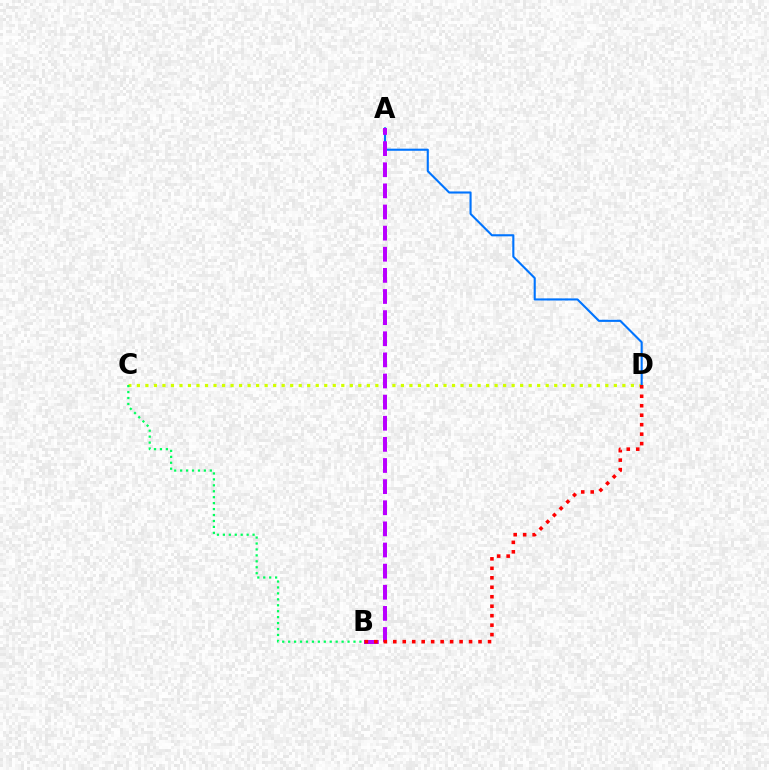{('C', 'D'): [{'color': '#d1ff00', 'line_style': 'dotted', 'thickness': 2.31}], ('A', 'D'): [{'color': '#0074ff', 'line_style': 'solid', 'thickness': 1.52}], ('A', 'B'): [{'color': '#b900ff', 'line_style': 'dashed', 'thickness': 2.87}], ('B', 'D'): [{'color': '#ff0000', 'line_style': 'dotted', 'thickness': 2.57}], ('B', 'C'): [{'color': '#00ff5c', 'line_style': 'dotted', 'thickness': 1.61}]}